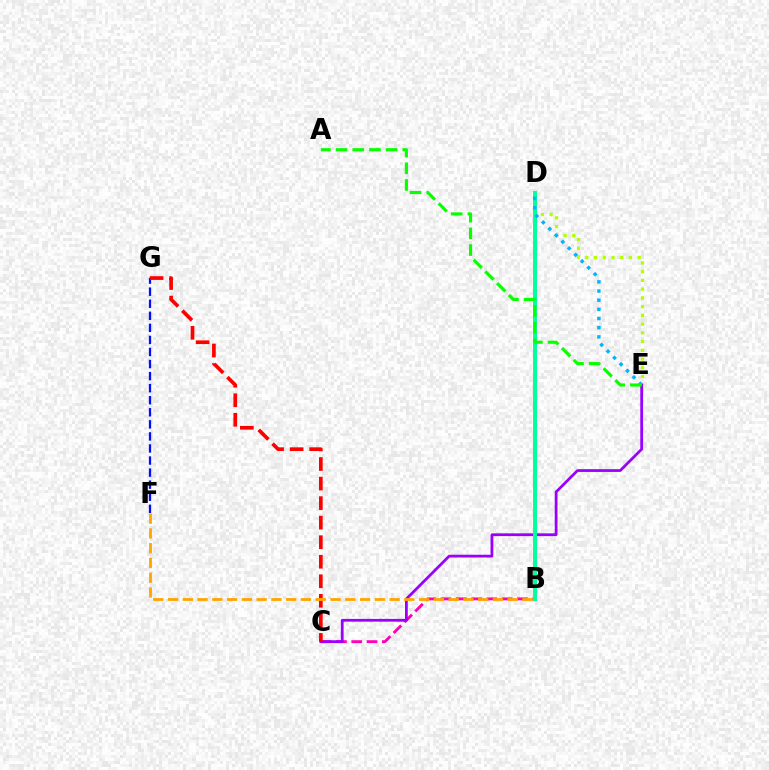{('B', 'C'): [{'color': '#ff00bd', 'line_style': 'dashed', 'thickness': 2.08}], ('D', 'E'): [{'color': '#b3ff00', 'line_style': 'dotted', 'thickness': 2.37}, {'color': '#00b5ff', 'line_style': 'dotted', 'thickness': 2.49}], ('C', 'E'): [{'color': '#9b00ff', 'line_style': 'solid', 'thickness': 1.99}], ('F', 'G'): [{'color': '#0010ff', 'line_style': 'dashed', 'thickness': 1.64}], ('C', 'G'): [{'color': '#ff0000', 'line_style': 'dashed', 'thickness': 2.65}], ('B', 'D'): [{'color': '#00ff9d', 'line_style': 'solid', 'thickness': 2.84}], ('B', 'F'): [{'color': '#ffa500', 'line_style': 'dashed', 'thickness': 2.01}], ('A', 'E'): [{'color': '#08ff00', 'line_style': 'dashed', 'thickness': 2.27}]}